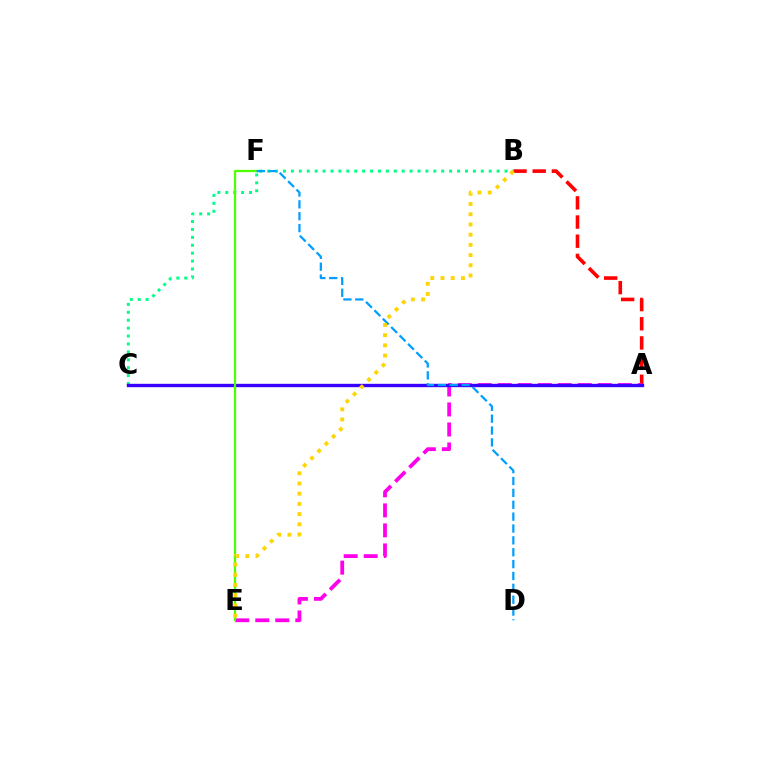{('A', 'B'): [{'color': '#ff0000', 'line_style': 'dashed', 'thickness': 2.6}], ('A', 'E'): [{'color': '#ff00ed', 'line_style': 'dashed', 'thickness': 2.72}], ('B', 'C'): [{'color': '#00ff86', 'line_style': 'dotted', 'thickness': 2.15}], ('A', 'C'): [{'color': '#3700ff', 'line_style': 'solid', 'thickness': 2.42}], ('E', 'F'): [{'color': '#4fff00', 'line_style': 'solid', 'thickness': 1.62}], ('D', 'F'): [{'color': '#009eff', 'line_style': 'dashed', 'thickness': 1.61}], ('B', 'E'): [{'color': '#ffd500', 'line_style': 'dotted', 'thickness': 2.77}]}